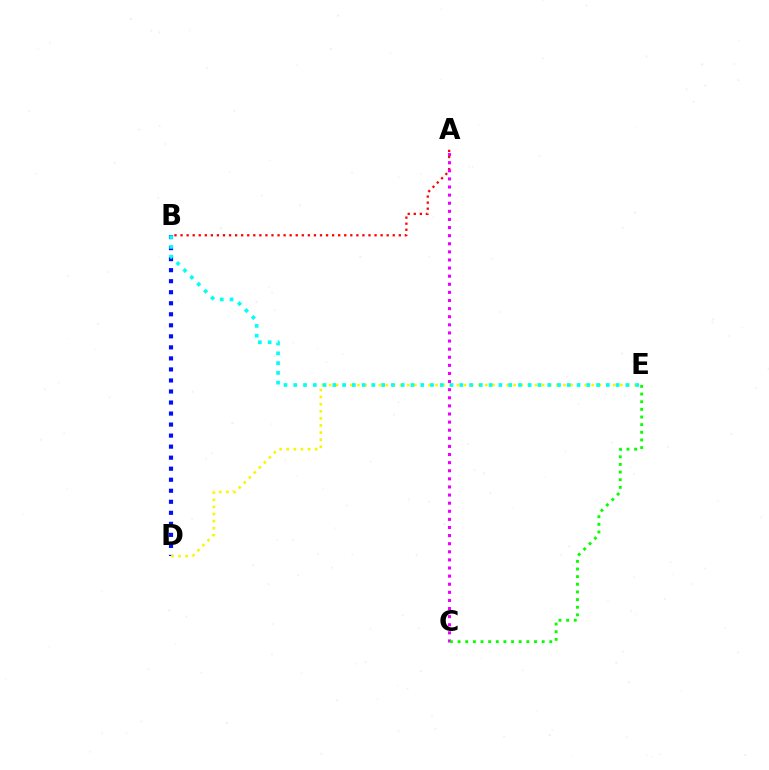{('A', 'B'): [{'color': '#ff0000', 'line_style': 'dotted', 'thickness': 1.65}], ('B', 'D'): [{'color': '#0010ff', 'line_style': 'dotted', 'thickness': 3.0}], ('A', 'C'): [{'color': '#ee00ff', 'line_style': 'dotted', 'thickness': 2.2}], ('D', 'E'): [{'color': '#fcf500', 'line_style': 'dotted', 'thickness': 1.93}], ('C', 'E'): [{'color': '#08ff00', 'line_style': 'dotted', 'thickness': 2.08}], ('B', 'E'): [{'color': '#00fff6', 'line_style': 'dotted', 'thickness': 2.65}]}